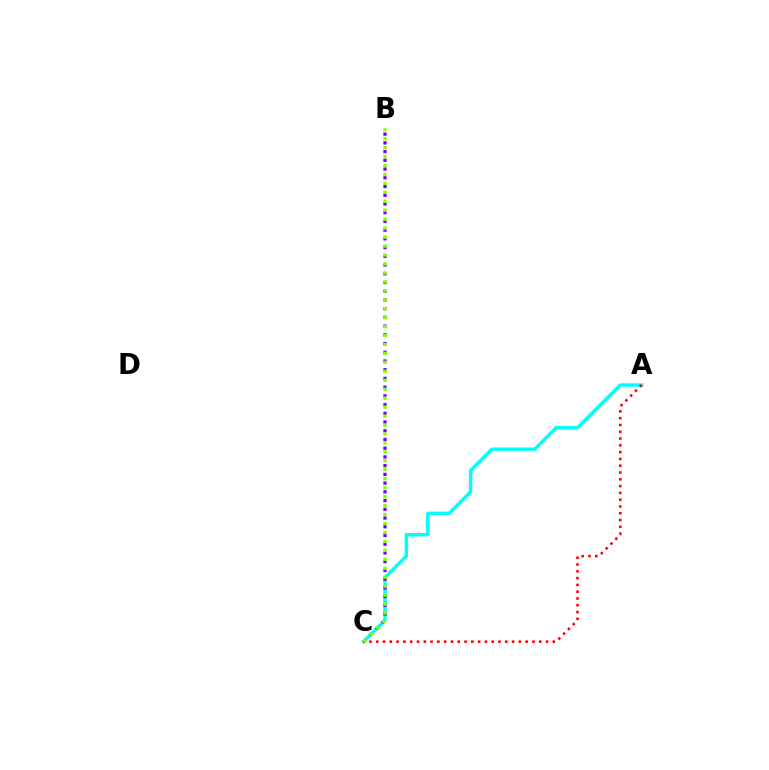{('A', 'C'): [{'color': '#00fff6', 'line_style': 'solid', 'thickness': 2.47}, {'color': '#ff0000', 'line_style': 'dotted', 'thickness': 1.85}], ('B', 'C'): [{'color': '#7200ff', 'line_style': 'dotted', 'thickness': 2.37}, {'color': '#84ff00', 'line_style': 'dotted', 'thickness': 2.43}]}